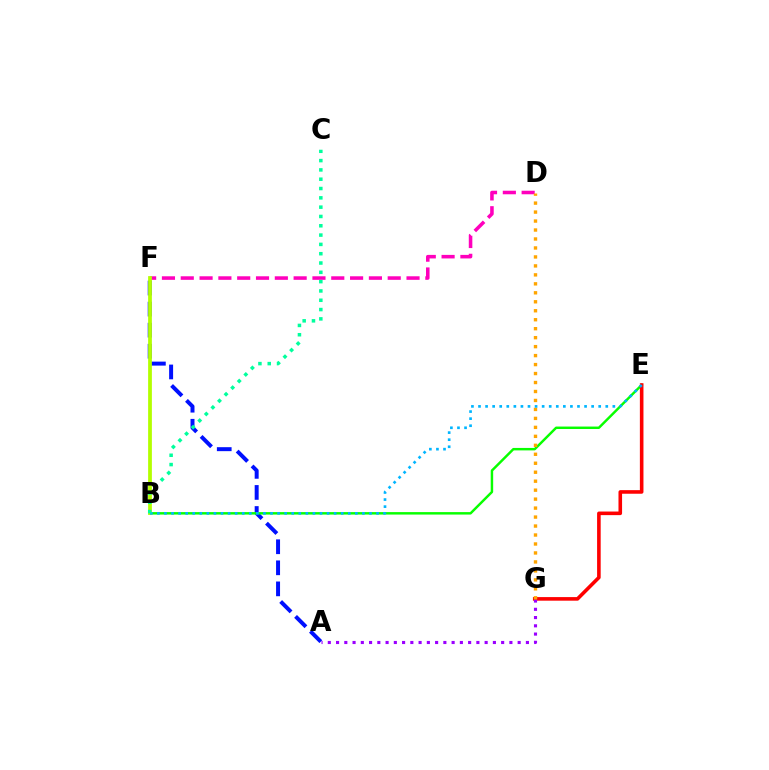{('D', 'F'): [{'color': '#ff00bd', 'line_style': 'dashed', 'thickness': 2.56}], ('A', 'F'): [{'color': '#0010ff', 'line_style': 'dashed', 'thickness': 2.86}], ('B', 'E'): [{'color': '#08ff00', 'line_style': 'solid', 'thickness': 1.77}, {'color': '#00b5ff', 'line_style': 'dotted', 'thickness': 1.92}], ('B', 'F'): [{'color': '#b3ff00', 'line_style': 'solid', 'thickness': 2.71}], ('E', 'G'): [{'color': '#ff0000', 'line_style': 'solid', 'thickness': 2.59}], ('A', 'G'): [{'color': '#9b00ff', 'line_style': 'dotted', 'thickness': 2.24}], ('D', 'G'): [{'color': '#ffa500', 'line_style': 'dotted', 'thickness': 2.44}], ('B', 'C'): [{'color': '#00ff9d', 'line_style': 'dotted', 'thickness': 2.53}]}